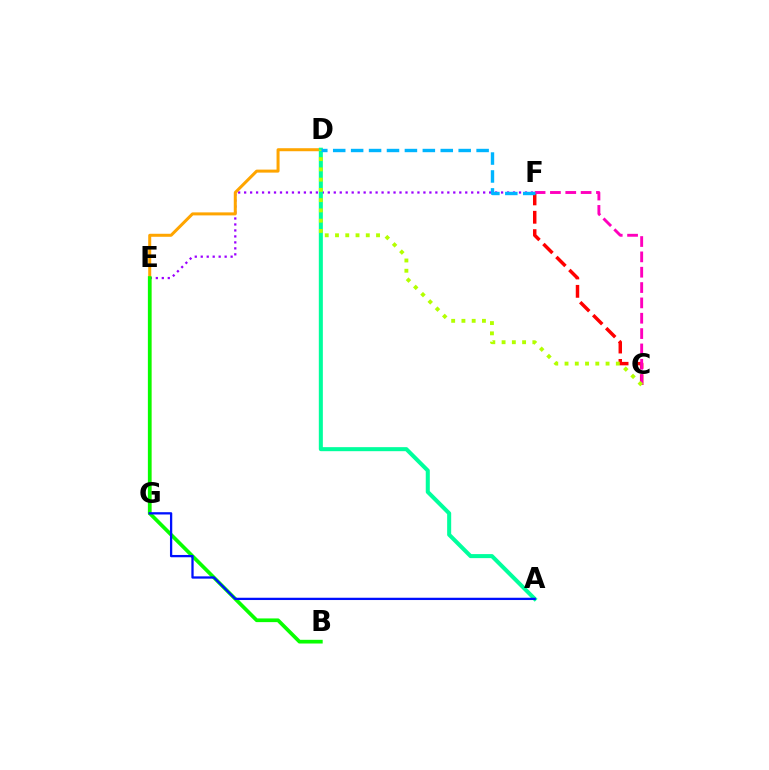{('E', 'F'): [{'color': '#9b00ff', 'line_style': 'dotted', 'thickness': 1.62}], ('D', 'G'): [{'color': '#ffa500', 'line_style': 'solid', 'thickness': 2.17}], ('B', 'E'): [{'color': '#08ff00', 'line_style': 'solid', 'thickness': 2.66}], ('C', 'F'): [{'color': '#ff0000', 'line_style': 'dashed', 'thickness': 2.49}, {'color': '#ff00bd', 'line_style': 'dashed', 'thickness': 2.08}], ('A', 'D'): [{'color': '#00ff9d', 'line_style': 'solid', 'thickness': 2.91}], ('A', 'G'): [{'color': '#0010ff', 'line_style': 'solid', 'thickness': 1.64}], ('C', 'D'): [{'color': '#b3ff00', 'line_style': 'dotted', 'thickness': 2.79}], ('D', 'F'): [{'color': '#00b5ff', 'line_style': 'dashed', 'thickness': 2.44}]}